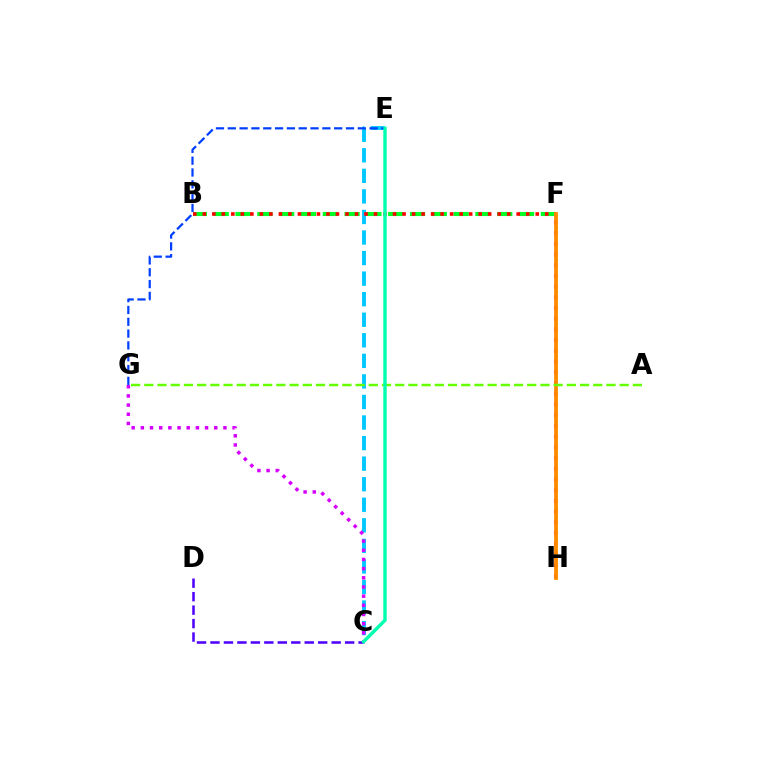{('B', 'F'): [{'color': '#00ff27', 'line_style': 'dashed', 'thickness': 2.96}, {'color': '#ff0000', 'line_style': 'dotted', 'thickness': 2.58}], ('C', 'E'): [{'color': '#00c7ff', 'line_style': 'dashed', 'thickness': 2.79}, {'color': '#00ffaf', 'line_style': 'solid', 'thickness': 2.45}], ('C', 'G'): [{'color': '#d600ff', 'line_style': 'dotted', 'thickness': 2.49}], ('F', 'H'): [{'color': '#ff00a0', 'line_style': 'dotted', 'thickness': 2.91}, {'color': '#eeff00', 'line_style': 'solid', 'thickness': 1.84}, {'color': '#ff8800', 'line_style': 'solid', 'thickness': 2.67}], ('E', 'G'): [{'color': '#003fff', 'line_style': 'dashed', 'thickness': 1.61}], ('C', 'D'): [{'color': '#4f00ff', 'line_style': 'dashed', 'thickness': 1.83}], ('A', 'G'): [{'color': '#66ff00', 'line_style': 'dashed', 'thickness': 1.79}]}